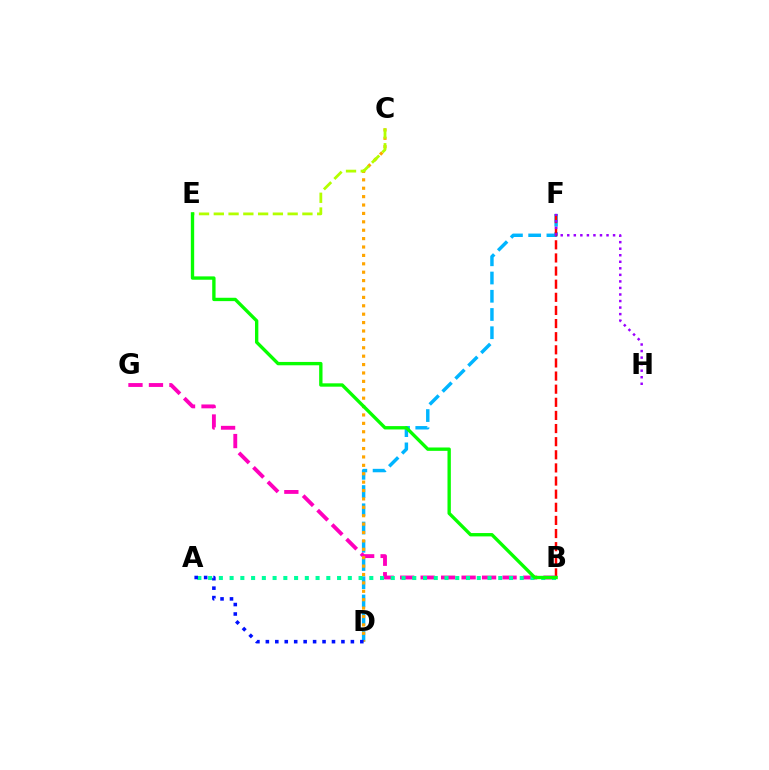{('D', 'F'): [{'color': '#00b5ff', 'line_style': 'dashed', 'thickness': 2.48}], ('B', 'F'): [{'color': '#ff0000', 'line_style': 'dashed', 'thickness': 1.78}], ('B', 'G'): [{'color': '#ff00bd', 'line_style': 'dashed', 'thickness': 2.78}], ('A', 'B'): [{'color': '#00ff9d', 'line_style': 'dotted', 'thickness': 2.92}], ('C', 'D'): [{'color': '#ffa500', 'line_style': 'dotted', 'thickness': 2.28}], ('F', 'H'): [{'color': '#9b00ff', 'line_style': 'dotted', 'thickness': 1.78}], ('C', 'E'): [{'color': '#b3ff00', 'line_style': 'dashed', 'thickness': 2.01}], ('B', 'E'): [{'color': '#08ff00', 'line_style': 'solid', 'thickness': 2.41}], ('A', 'D'): [{'color': '#0010ff', 'line_style': 'dotted', 'thickness': 2.57}]}